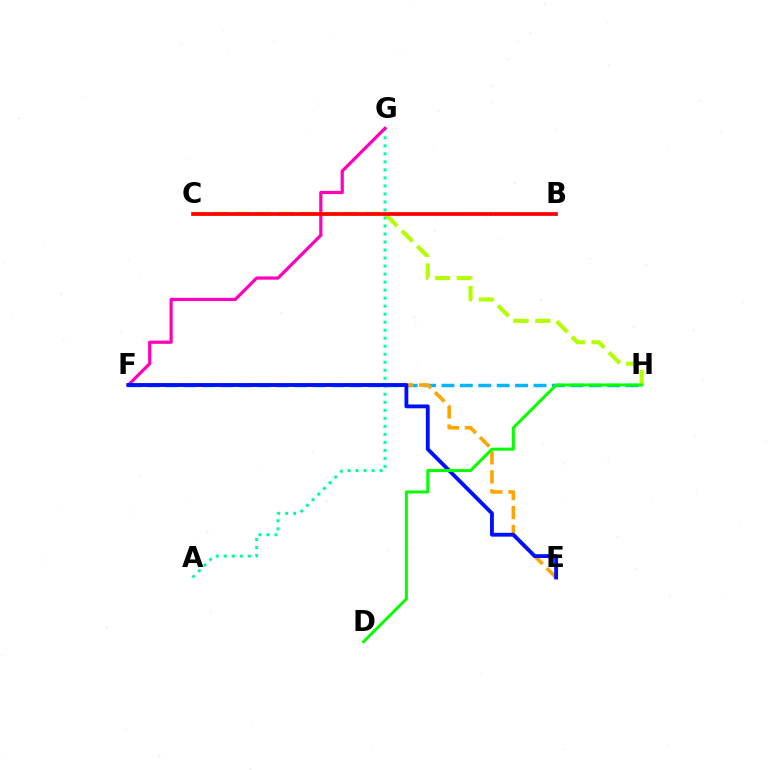{('A', 'G'): [{'color': '#00ff9d', 'line_style': 'dotted', 'thickness': 2.18}], ('F', 'G'): [{'color': '#ff00bd', 'line_style': 'solid', 'thickness': 2.31}], ('B', 'C'): [{'color': '#9b00ff', 'line_style': 'dotted', 'thickness': 1.6}, {'color': '#ff0000', 'line_style': 'solid', 'thickness': 2.68}], ('C', 'H'): [{'color': '#b3ff00', 'line_style': 'dashed', 'thickness': 2.95}], ('F', 'H'): [{'color': '#00b5ff', 'line_style': 'dashed', 'thickness': 2.5}], ('E', 'F'): [{'color': '#ffa500', 'line_style': 'dashed', 'thickness': 2.58}, {'color': '#0010ff', 'line_style': 'solid', 'thickness': 2.76}], ('D', 'H'): [{'color': '#08ff00', 'line_style': 'solid', 'thickness': 2.17}]}